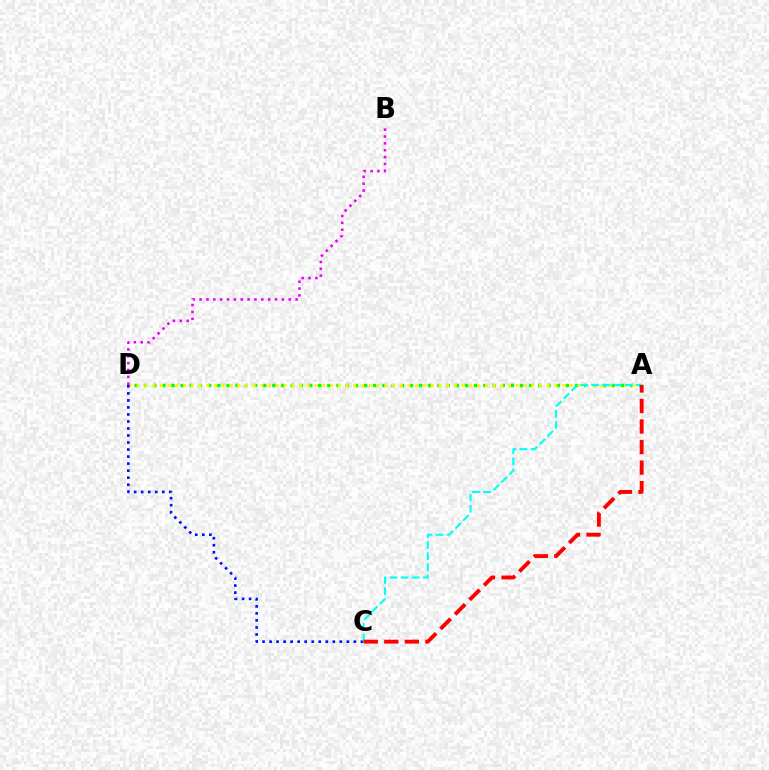{('A', 'D'): [{'color': '#08ff00', 'line_style': 'dotted', 'thickness': 2.49}, {'color': '#fcf500', 'line_style': 'dotted', 'thickness': 2.1}], ('B', 'D'): [{'color': '#ee00ff', 'line_style': 'dotted', 'thickness': 1.86}], ('C', 'D'): [{'color': '#0010ff', 'line_style': 'dotted', 'thickness': 1.91}], ('A', 'C'): [{'color': '#00fff6', 'line_style': 'dashed', 'thickness': 1.51}, {'color': '#ff0000', 'line_style': 'dashed', 'thickness': 2.79}]}